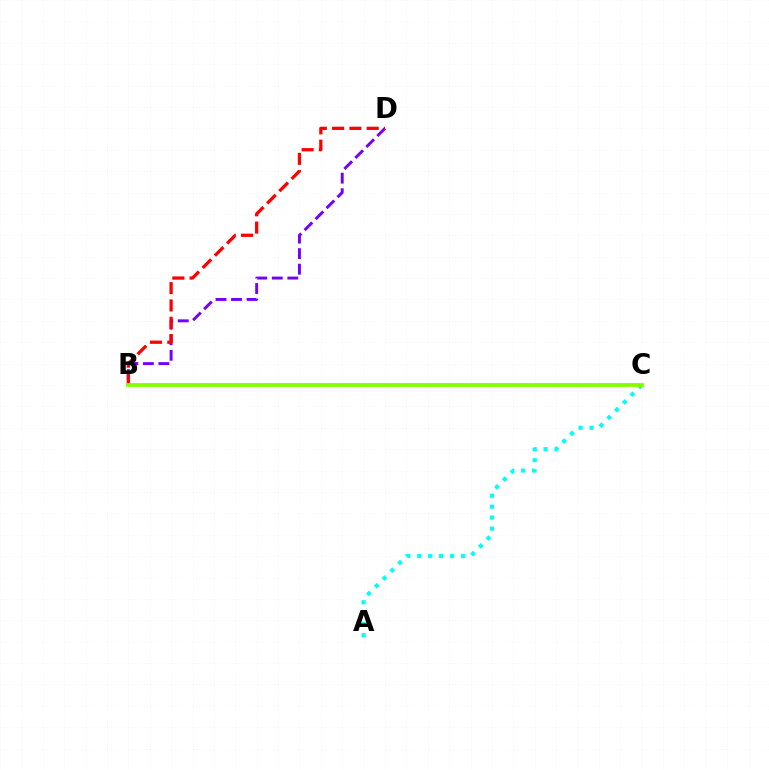{('A', 'C'): [{'color': '#00fff6', 'line_style': 'dotted', 'thickness': 2.98}], ('B', 'D'): [{'color': '#7200ff', 'line_style': 'dashed', 'thickness': 2.11}, {'color': '#ff0000', 'line_style': 'dashed', 'thickness': 2.35}], ('B', 'C'): [{'color': '#84ff00', 'line_style': 'solid', 'thickness': 2.76}]}